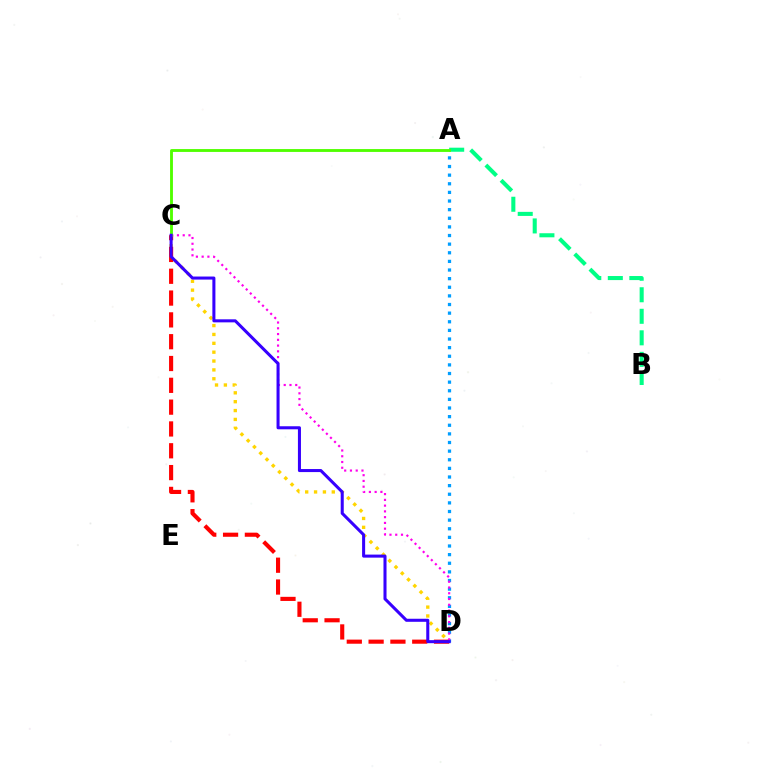{('C', 'D'): [{'color': '#ffd500', 'line_style': 'dotted', 'thickness': 2.41}, {'color': '#ff0000', 'line_style': 'dashed', 'thickness': 2.96}, {'color': '#ff00ed', 'line_style': 'dotted', 'thickness': 1.57}, {'color': '#3700ff', 'line_style': 'solid', 'thickness': 2.19}], ('A', 'D'): [{'color': '#009eff', 'line_style': 'dotted', 'thickness': 2.34}], ('A', 'B'): [{'color': '#00ff86', 'line_style': 'dashed', 'thickness': 2.93}], ('A', 'C'): [{'color': '#4fff00', 'line_style': 'solid', 'thickness': 2.06}]}